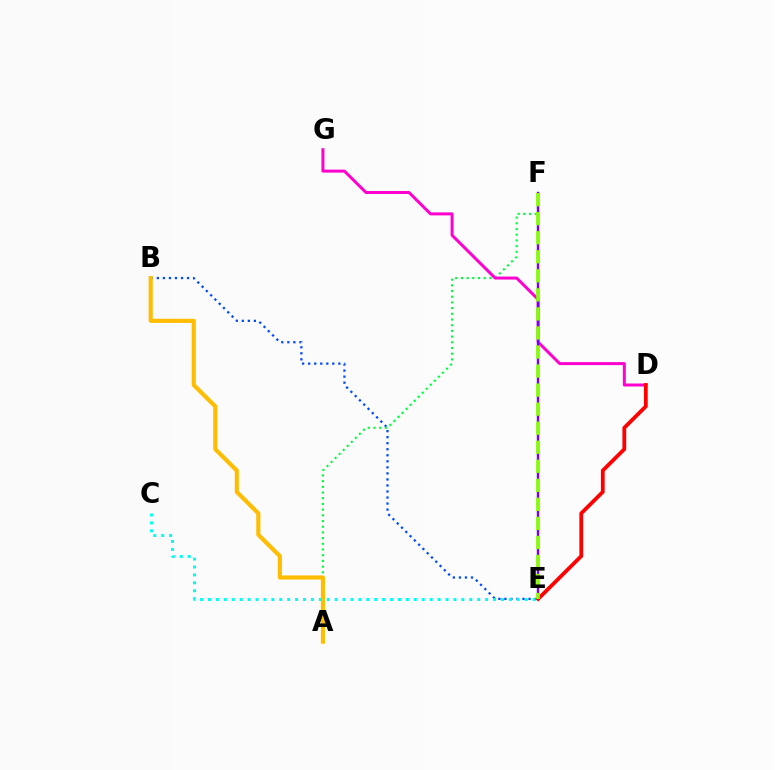{('B', 'E'): [{'color': '#004bff', 'line_style': 'dotted', 'thickness': 1.64}], ('A', 'F'): [{'color': '#00ff39', 'line_style': 'dotted', 'thickness': 1.55}], ('D', 'G'): [{'color': '#ff00cf', 'line_style': 'solid', 'thickness': 2.15}], ('A', 'B'): [{'color': '#ffbd00', 'line_style': 'solid', 'thickness': 2.97}], ('C', 'E'): [{'color': '#00fff6', 'line_style': 'dotted', 'thickness': 2.15}], ('E', 'F'): [{'color': '#7200ff', 'line_style': 'solid', 'thickness': 1.71}, {'color': '#84ff00', 'line_style': 'dashed', 'thickness': 2.59}], ('D', 'E'): [{'color': '#ff0000', 'line_style': 'solid', 'thickness': 2.72}]}